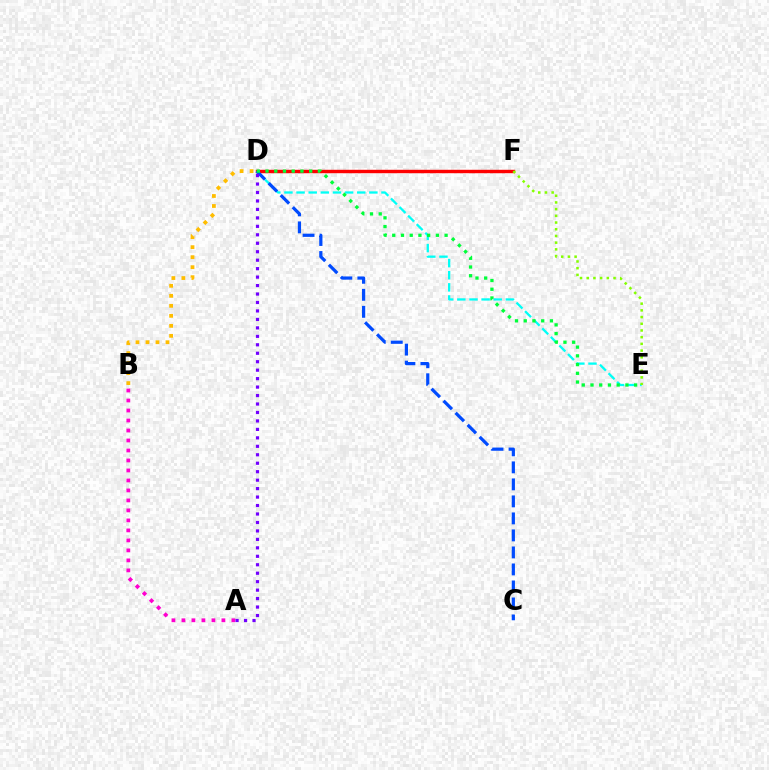{('D', 'E'): [{'color': '#00fff6', 'line_style': 'dashed', 'thickness': 1.65}, {'color': '#00ff39', 'line_style': 'dotted', 'thickness': 2.37}], ('D', 'F'): [{'color': '#ff0000', 'line_style': 'solid', 'thickness': 2.46}], ('A', 'B'): [{'color': '#ff00cf', 'line_style': 'dotted', 'thickness': 2.71}], ('C', 'D'): [{'color': '#004bff', 'line_style': 'dashed', 'thickness': 2.31}], ('A', 'D'): [{'color': '#7200ff', 'line_style': 'dotted', 'thickness': 2.3}], ('B', 'D'): [{'color': '#ffbd00', 'line_style': 'dotted', 'thickness': 2.72}], ('E', 'F'): [{'color': '#84ff00', 'line_style': 'dotted', 'thickness': 1.82}]}